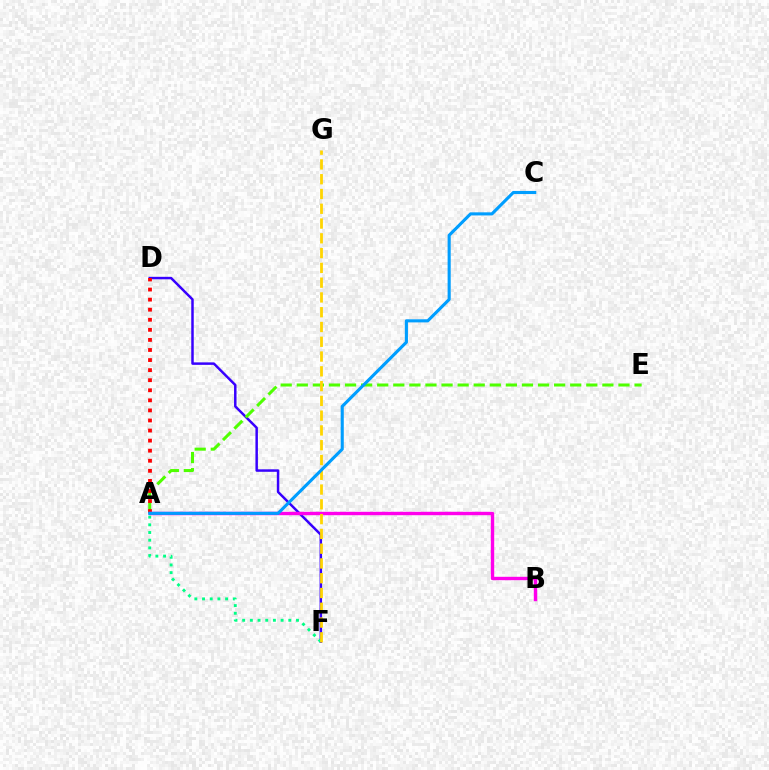{('D', 'F'): [{'color': '#3700ff', 'line_style': 'solid', 'thickness': 1.79}], ('A', 'F'): [{'color': '#00ff86', 'line_style': 'dotted', 'thickness': 2.09}], ('A', 'E'): [{'color': '#4fff00', 'line_style': 'dashed', 'thickness': 2.18}], ('A', 'D'): [{'color': '#ff0000', 'line_style': 'dotted', 'thickness': 2.74}], ('A', 'B'): [{'color': '#ff00ed', 'line_style': 'solid', 'thickness': 2.45}], ('F', 'G'): [{'color': '#ffd500', 'line_style': 'dashed', 'thickness': 2.01}], ('A', 'C'): [{'color': '#009eff', 'line_style': 'solid', 'thickness': 2.24}]}